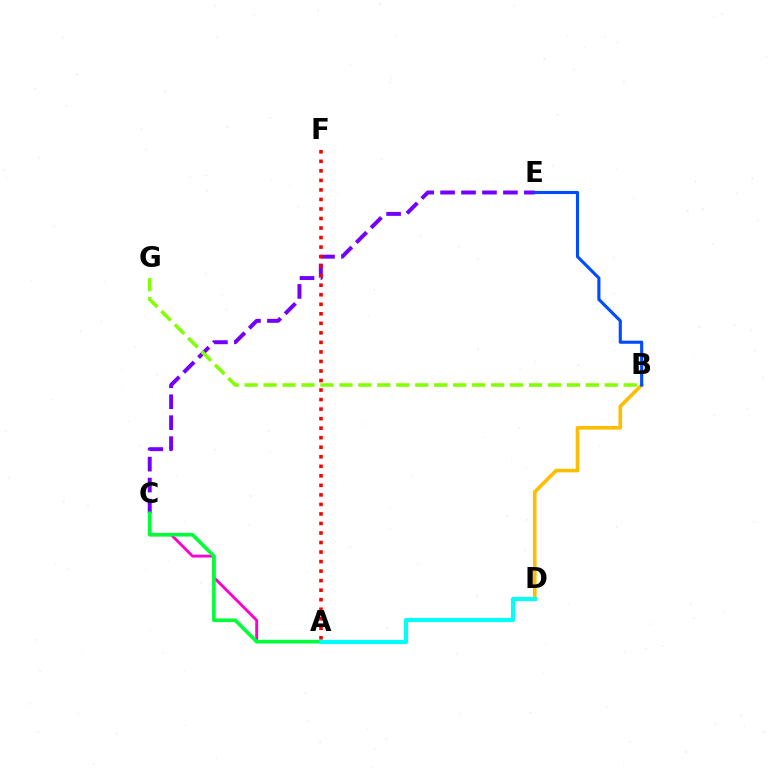{('B', 'D'): [{'color': '#ffbd00', 'line_style': 'solid', 'thickness': 2.63}], ('C', 'E'): [{'color': '#7200ff', 'line_style': 'dashed', 'thickness': 2.85}], ('A', 'F'): [{'color': '#ff0000', 'line_style': 'dotted', 'thickness': 2.59}], ('A', 'C'): [{'color': '#ff00cf', 'line_style': 'solid', 'thickness': 2.06}, {'color': '#00ff39', 'line_style': 'solid', 'thickness': 2.62}], ('B', 'E'): [{'color': '#004bff', 'line_style': 'solid', 'thickness': 2.24}], ('A', 'D'): [{'color': '#00fff6', 'line_style': 'solid', 'thickness': 2.98}], ('B', 'G'): [{'color': '#84ff00', 'line_style': 'dashed', 'thickness': 2.57}]}